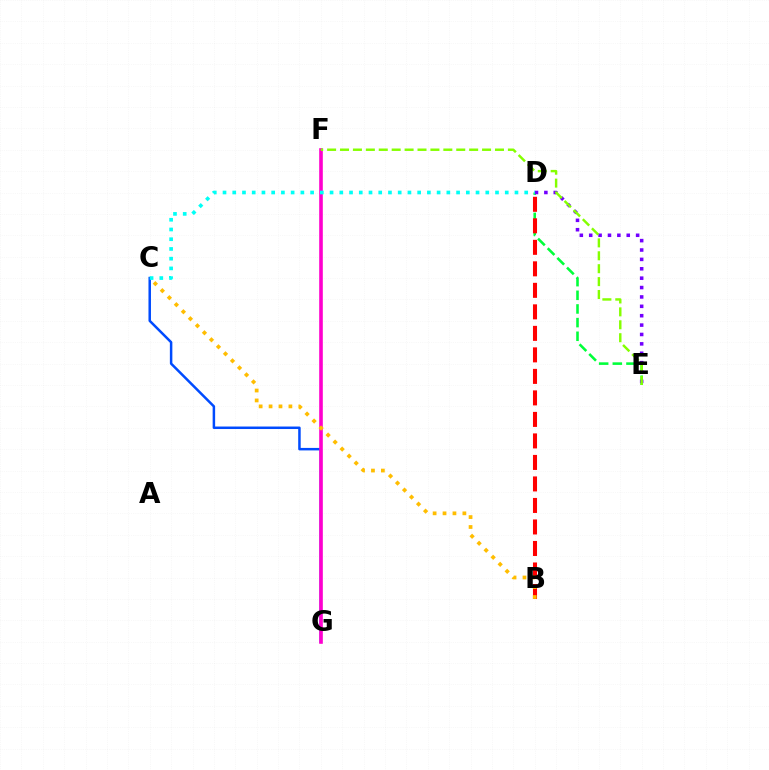{('C', 'G'): [{'color': '#004bff', 'line_style': 'solid', 'thickness': 1.8}], ('D', 'E'): [{'color': '#00ff39', 'line_style': 'dashed', 'thickness': 1.86}, {'color': '#7200ff', 'line_style': 'dotted', 'thickness': 2.55}], ('F', 'G'): [{'color': '#ff00cf', 'line_style': 'solid', 'thickness': 2.61}], ('B', 'D'): [{'color': '#ff0000', 'line_style': 'dashed', 'thickness': 2.92}], ('C', 'D'): [{'color': '#00fff6', 'line_style': 'dotted', 'thickness': 2.64}], ('E', 'F'): [{'color': '#84ff00', 'line_style': 'dashed', 'thickness': 1.75}], ('B', 'C'): [{'color': '#ffbd00', 'line_style': 'dotted', 'thickness': 2.7}]}